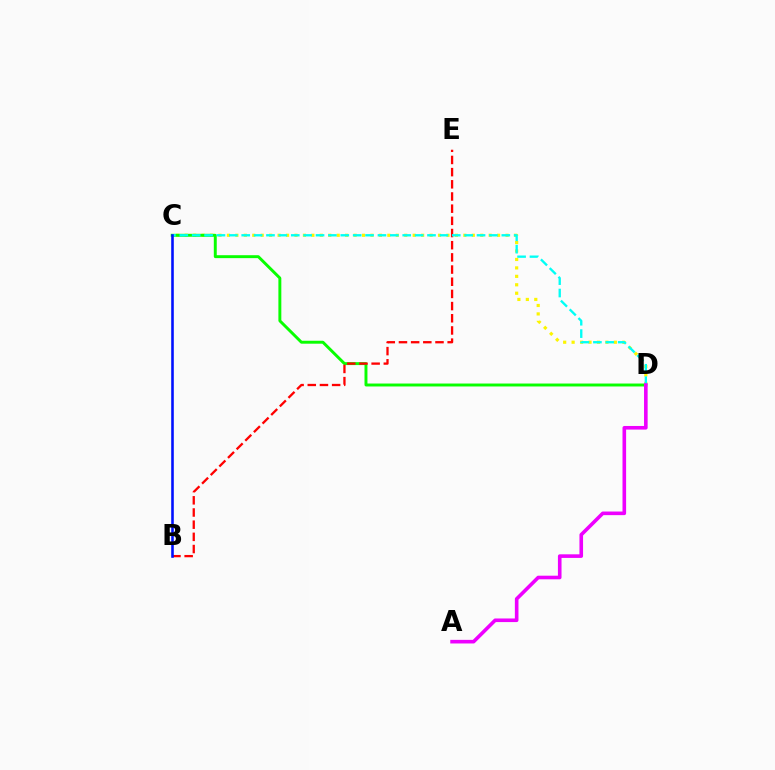{('C', 'D'): [{'color': '#fcf500', 'line_style': 'dotted', 'thickness': 2.29}, {'color': '#08ff00', 'line_style': 'solid', 'thickness': 2.11}, {'color': '#00fff6', 'line_style': 'dashed', 'thickness': 1.68}], ('B', 'E'): [{'color': '#ff0000', 'line_style': 'dashed', 'thickness': 1.65}], ('B', 'C'): [{'color': '#0010ff', 'line_style': 'solid', 'thickness': 1.86}], ('A', 'D'): [{'color': '#ee00ff', 'line_style': 'solid', 'thickness': 2.6}]}